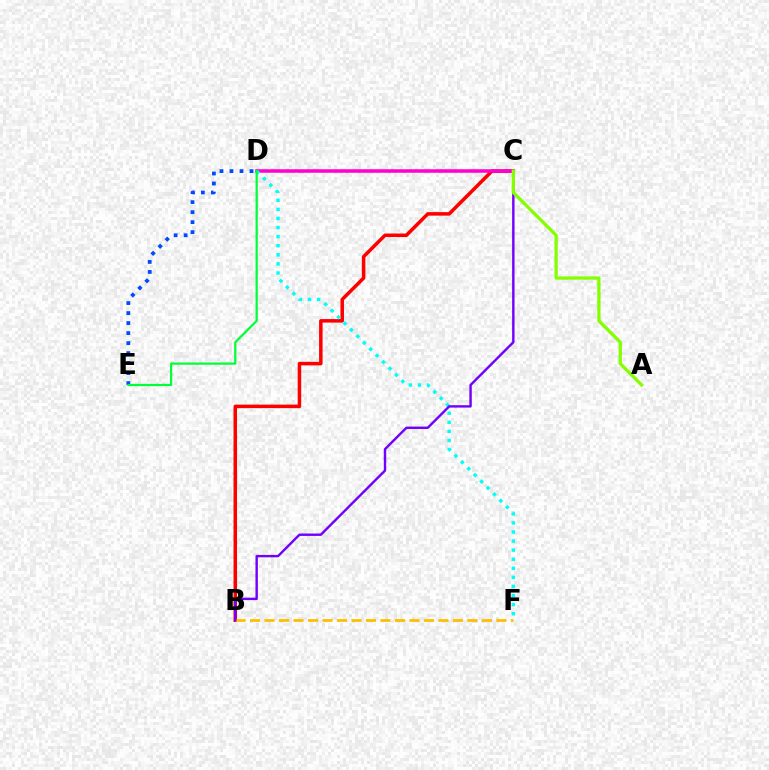{('B', 'C'): [{'color': '#ff0000', 'line_style': 'solid', 'thickness': 2.54}, {'color': '#7200ff', 'line_style': 'solid', 'thickness': 1.74}], ('C', 'D'): [{'color': '#ff00cf', 'line_style': 'solid', 'thickness': 2.54}], ('B', 'F'): [{'color': '#ffbd00', 'line_style': 'dashed', 'thickness': 1.97}], ('D', 'E'): [{'color': '#004bff', 'line_style': 'dotted', 'thickness': 2.72}, {'color': '#00ff39', 'line_style': 'solid', 'thickness': 1.61}], ('D', 'F'): [{'color': '#00fff6', 'line_style': 'dotted', 'thickness': 2.47}], ('A', 'C'): [{'color': '#84ff00', 'line_style': 'solid', 'thickness': 2.35}]}